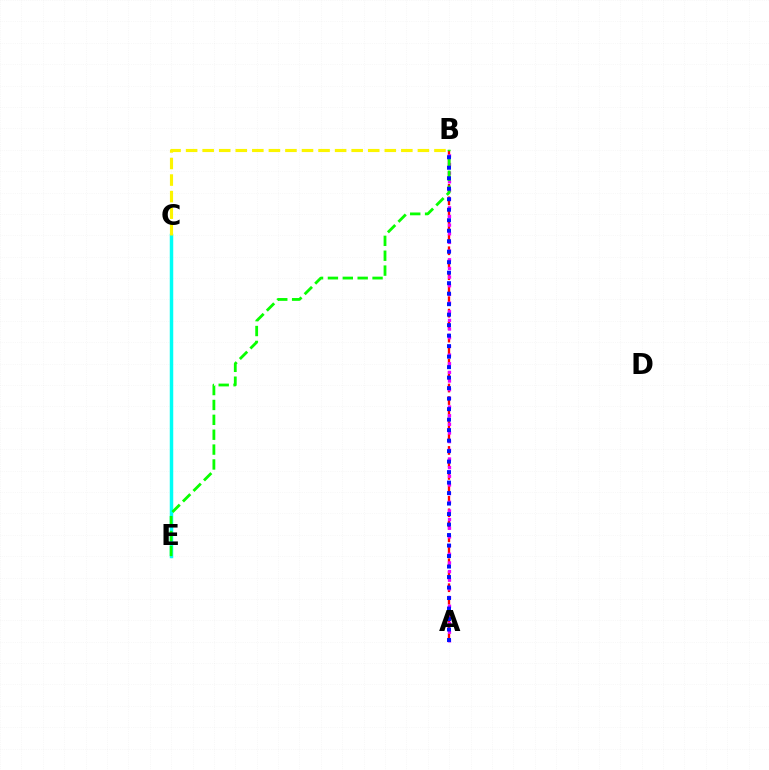{('C', 'E'): [{'color': '#00fff6', 'line_style': 'solid', 'thickness': 2.51}], ('A', 'B'): [{'color': '#ff0000', 'line_style': 'dashed', 'thickness': 1.7}, {'color': '#ee00ff', 'line_style': 'dotted', 'thickness': 2.35}, {'color': '#0010ff', 'line_style': 'dotted', 'thickness': 2.85}], ('B', 'C'): [{'color': '#fcf500', 'line_style': 'dashed', 'thickness': 2.25}], ('B', 'E'): [{'color': '#08ff00', 'line_style': 'dashed', 'thickness': 2.02}]}